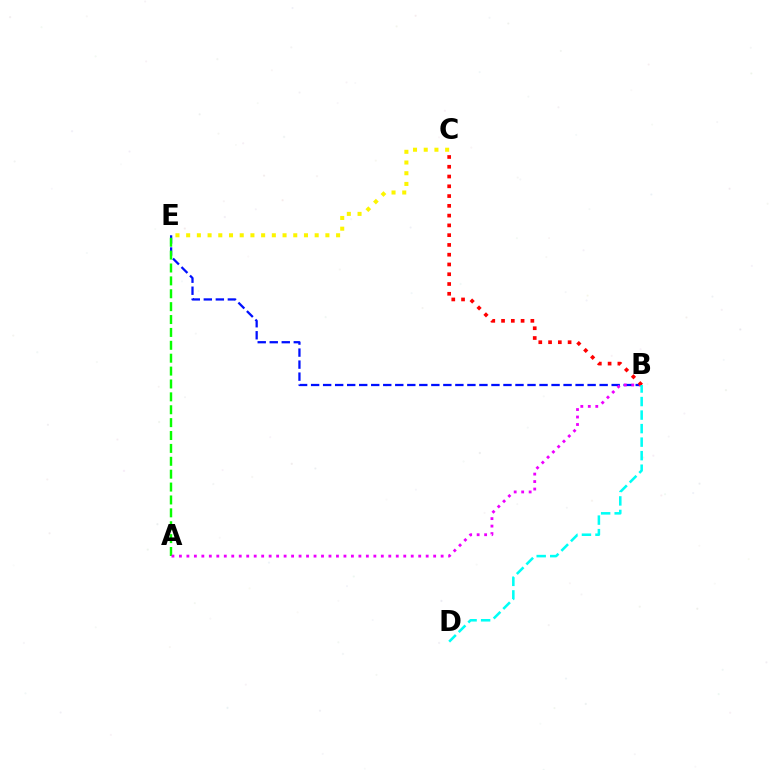{('B', 'E'): [{'color': '#0010ff', 'line_style': 'dashed', 'thickness': 1.63}], ('A', 'E'): [{'color': '#08ff00', 'line_style': 'dashed', 'thickness': 1.75}], ('A', 'B'): [{'color': '#ee00ff', 'line_style': 'dotted', 'thickness': 2.03}], ('B', 'C'): [{'color': '#ff0000', 'line_style': 'dotted', 'thickness': 2.65}], ('B', 'D'): [{'color': '#00fff6', 'line_style': 'dashed', 'thickness': 1.84}], ('C', 'E'): [{'color': '#fcf500', 'line_style': 'dotted', 'thickness': 2.91}]}